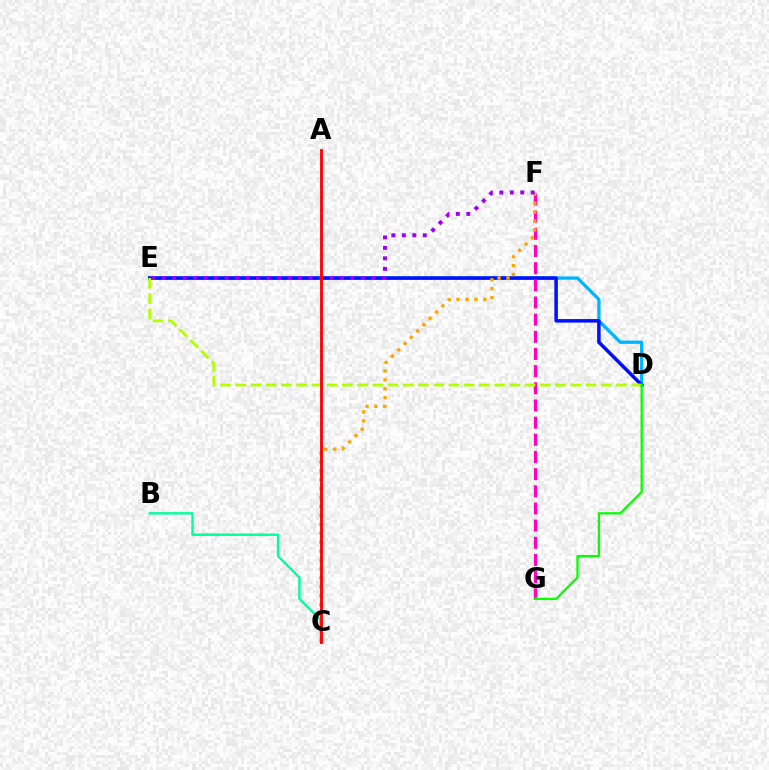{('D', 'E'): [{'color': '#00b5ff', 'line_style': 'solid', 'thickness': 2.36}, {'color': '#0010ff', 'line_style': 'solid', 'thickness': 2.53}, {'color': '#b3ff00', 'line_style': 'dashed', 'thickness': 2.07}], ('B', 'C'): [{'color': '#00ff9d', 'line_style': 'solid', 'thickness': 1.75}], ('F', 'G'): [{'color': '#ff00bd', 'line_style': 'dashed', 'thickness': 2.33}], ('C', 'F'): [{'color': '#ffa500', 'line_style': 'dotted', 'thickness': 2.42}], ('E', 'F'): [{'color': '#9b00ff', 'line_style': 'dotted', 'thickness': 2.85}], ('D', 'G'): [{'color': '#08ff00', 'line_style': 'solid', 'thickness': 1.66}], ('A', 'C'): [{'color': '#ff0000', 'line_style': 'solid', 'thickness': 2.04}]}